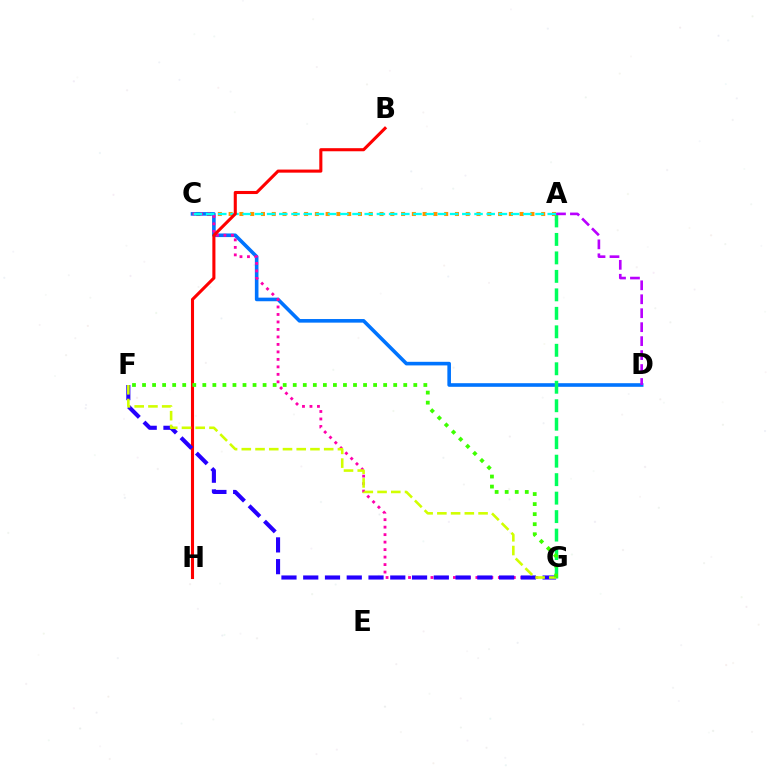{('A', 'C'): [{'color': '#ff9400', 'line_style': 'dotted', 'thickness': 2.93}, {'color': '#00fff6', 'line_style': 'dashed', 'thickness': 1.66}], ('C', 'D'): [{'color': '#0074ff', 'line_style': 'solid', 'thickness': 2.6}], ('C', 'G'): [{'color': '#ff00ac', 'line_style': 'dotted', 'thickness': 2.03}], ('A', 'G'): [{'color': '#00ff5c', 'line_style': 'dashed', 'thickness': 2.51}], ('A', 'D'): [{'color': '#b900ff', 'line_style': 'dashed', 'thickness': 1.9}], ('B', 'H'): [{'color': '#ff0000', 'line_style': 'solid', 'thickness': 2.22}], ('F', 'G'): [{'color': '#2500ff', 'line_style': 'dashed', 'thickness': 2.96}, {'color': '#d1ff00', 'line_style': 'dashed', 'thickness': 1.87}, {'color': '#3dff00', 'line_style': 'dotted', 'thickness': 2.73}]}